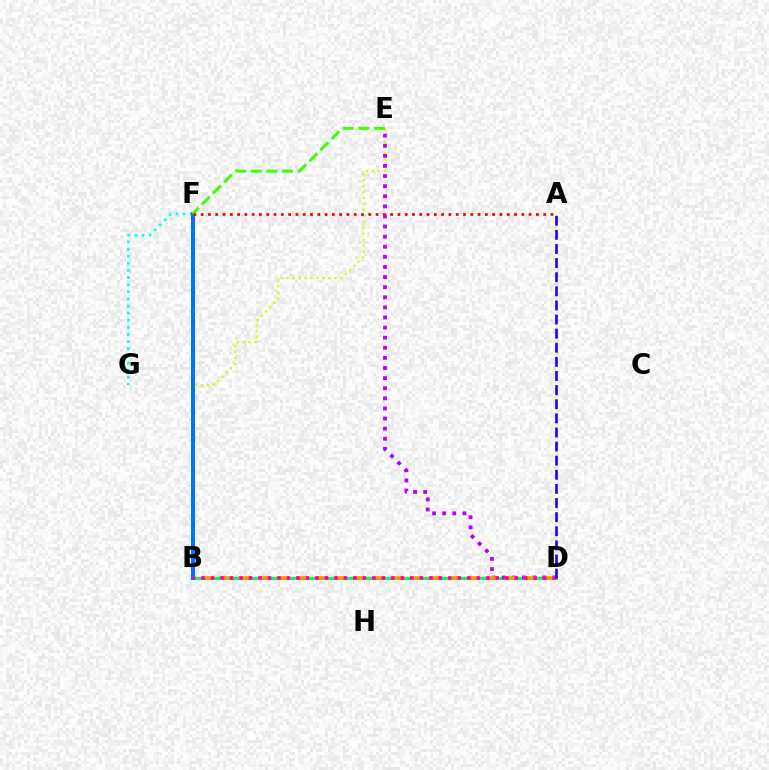{('F', 'G'): [{'color': '#00fff6', 'line_style': 'dotted', 'thickness': 1.94}], ('B', 'E'): [{'color': '#d1ff00', 'line_style': 'dotted', 'thickness': 1.63}], ('B', 'D'): [{'color': '#00ff5c', 'line_style': 'solid', 'thickness': 2.19}, {'color': '#ff9400', 'line_style': 'dashed', 'thickness': 2.58}, {'color': '#ff00ac', 'line_style': 'dotted', 'thickness': 2.58}], ('D', 'E'): [{'color': '#b900ff', 'line_style': 'dotted', 'thickness': 2.75}], ('B', 'F'): [{'color': '#0074ff', 'line_style': 'solid', 'thickness': 2.88}], ('A', 'D'): [{'color': '#2500ff', 'line_style': 'dashed', 'thickness': 1.92}], ('E', 'F'): [{'color': '#3dff00', 'line_style': 'dashed', 'thickness': 2.13}], ('A', 'F'): [{'color': '#ff0000', 'line_style': 'dotted', 'thickness': 1.98}]}